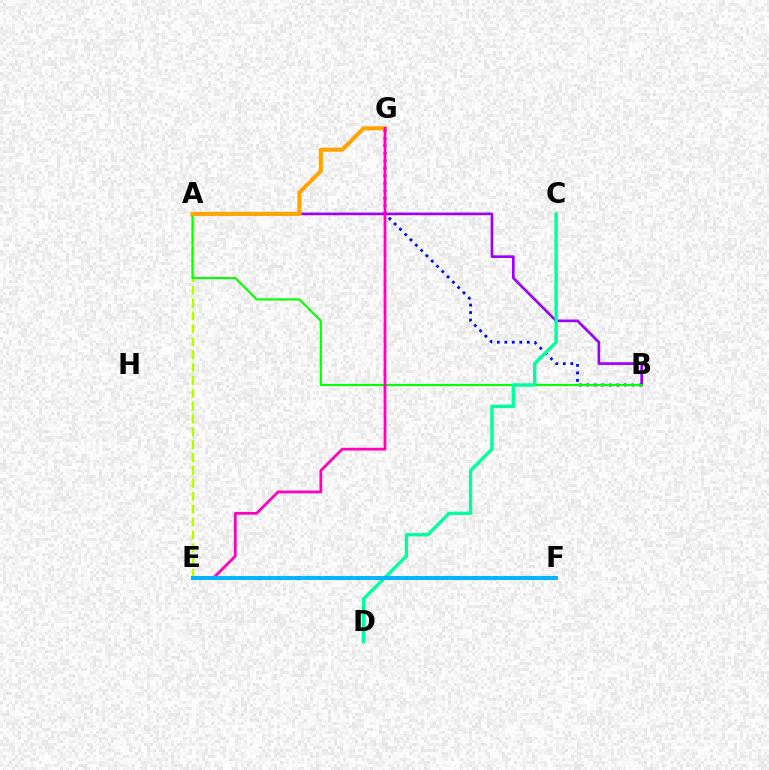{('A', 'B'): [{'color': '#9b00ff', 'line_style': 'solid', 'thickness': 1.91}, {'color': '#08ff00', 'line_style': 'solid', 'thickness': 1.54}], ('E', 'F'): [{'color': '#ff0000', 'line_style': 'dotted', 'thickness': 2.66}, {'color': '#00b5ff', 'line_style': 'solid', 'thickness': 2.81}], ('A', 'E'): [{'color': '#b3ff00', 'line_style': 'dashed', 'thickness': 1.75}], ('B', 'G'): [{'color': '#0010ff', 'line_style': 'dotted', 'thickness': 2.03}], ('C', 'D'): [{'color': '#00ff9d', 'line_style': 'solid', 'thickness': 2.43}], ('A', 'G'): [{'color': '#ffa500', 'line_style': 'solid', 'thickness': 2.95}], ('E', 'G'): [{'color': '#ff00bd', 'line_style': 'solid', 'thickness': 1.98}]}